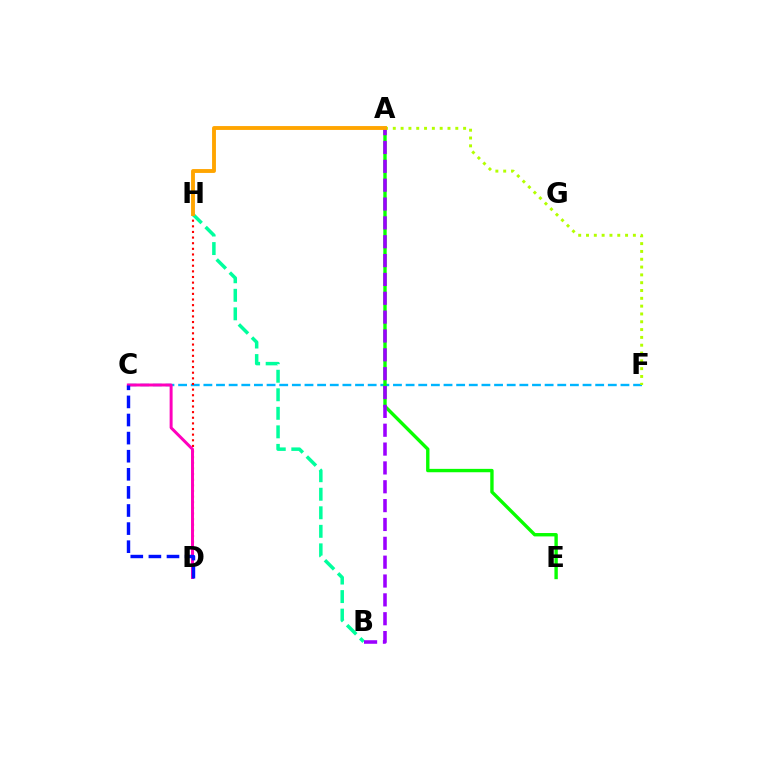{('C', 'F'): [{'color': '#00b5ff', 'line_style': 'dashed', 'thickness': 1.72}], ('D', 'H'): [{'color': '#ff0000', 'line_style': 'dotted', 'thickness': 1.53}], ('B', 'H'): [{'color': '#00ff9d', 'line_style': 'dashed', 'thickness': 2.52}], ('C', 'D'): [{'color': '#ff00bd', 'line_style': 'solid', 'thickness': 2.14}, {'color': '#0010ff', 'line_style': 'dashed', 'thickness': 2.46}], ('A', 'E'): [{'color': '#08ff00', 'line_style': 'solid', 'thickness': 2.43}], ('A', 'F'): [{'color': '#b3ff00', 'line_style': 'dotted', 'thickness': 2.12}], ('A', 'B'): [{'color': '#9b00ff', 'line_style': 'dashed', 'thickness': 2.56}], ('A', 'H'): [{'color': '#ffa500', 'line_style': 'solid', 'thickness': 2.79}]}